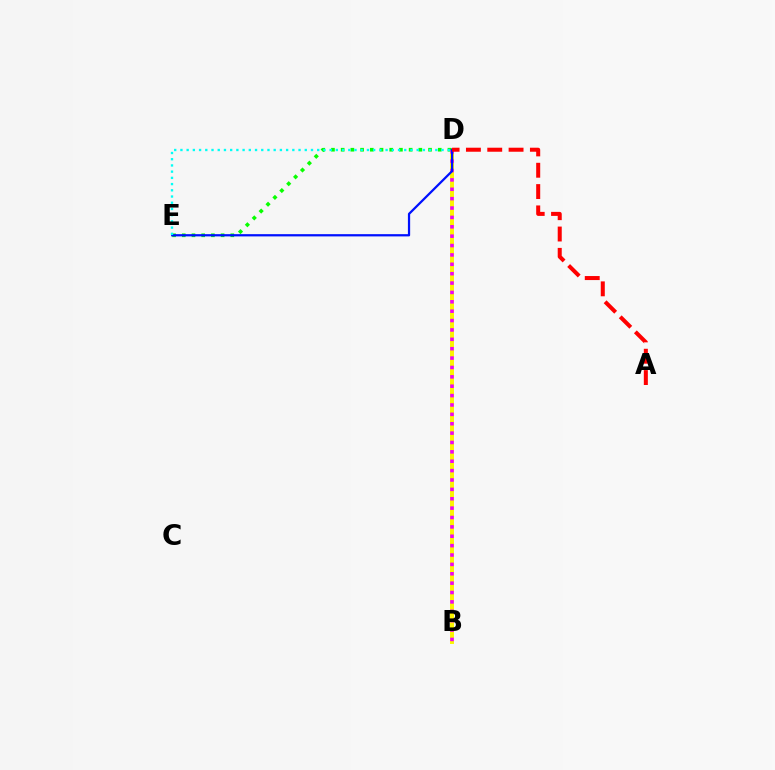{('B', 'D'): [{'color': '#fcf500', 'line_style': 'solid', 'thickness': 2.85}, {'color': '#ee00ff', 'line_style': 'dotted', 'thickness': 2.55}], ('D', 'E'): [{'color': '#08ff00', 'line_style': 'dotted', 'thickness': 2.64}, {'color': '#0010ff', 'line_style': 'solid', 'thickness': 1.61}, {'color': '#00fff6', 'line_style': 'dotted', 'thickness': 1.69}], ('A', 'D'): [{'color': '#ff0000', 'line_style': 'dashed', 'thickness': 2.9}]}